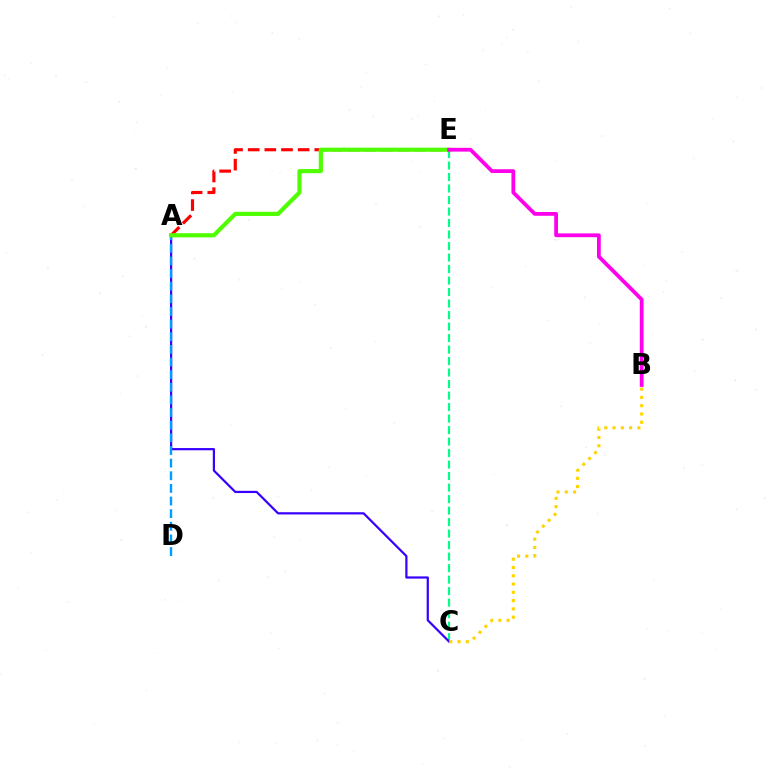{('C', 'E'): [{'color': '#00ff86', 'line_style': 'dashed', 'thickness': 1.56}], ('A', 'C'): [{'color': '#3700ff', 'line_style': 'solid', 'thickness': 1.59}], ('B', 'C'): [{'color': '#ffd500', 'line_style': 'dotted', 'thickness': 2.25}], ('A', 'D'): [{'color': '#009eff', 'line_style': 'dashed', 'thickness': 1.72}], ('A', 'E'): [{'color': '#ff0000', 'line_style': 'dashed', 'thickness': 2.26}, {'color': '#4fff00', 'line_style': 'solid', 'thickness': 2.99}], ('B', 'E'): [{'color': '#ff00ed', 'line_style': 'solid', 'thickness': 2.72}]}